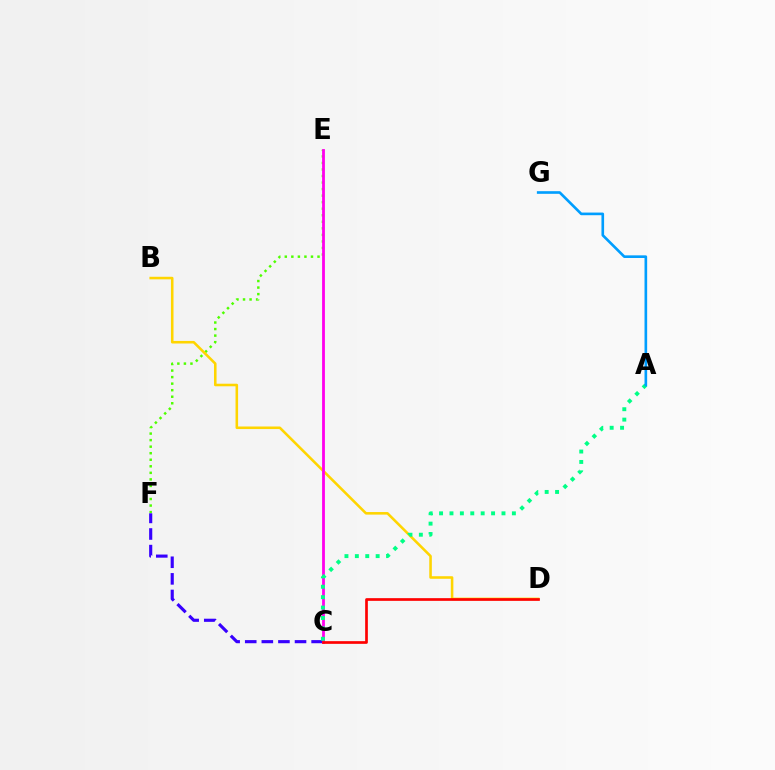{('E', 'F'): [{'color': '#4fff00', 'line_style': 'dotted', 'thickness': 1.78}], ('C', 'F'): [{'color': '#3700ff', 'line_style': 'dashed', 'thickness': 2.25}], ('B', 'D'): [{'color': '#ffd500', 'line_style': 'solid', 'thickness': 1.84}], ('C', 'E'): [{'color': '#ff00ed', 'line_style': 'solid', 'thickness': 2.02}], ('C', 'D'): [{'color': '#ff0000', 'line_style': 'solid', 'thickness': 1.94}], ('A', 'C'): [{'color': '#00ff86', 'line_style': 'dotted', 'thickness': 2.83}], ('A', 'G'): [{'color': '#009eff', 'line_style': 'solid', 'thickness': 1.9}]}